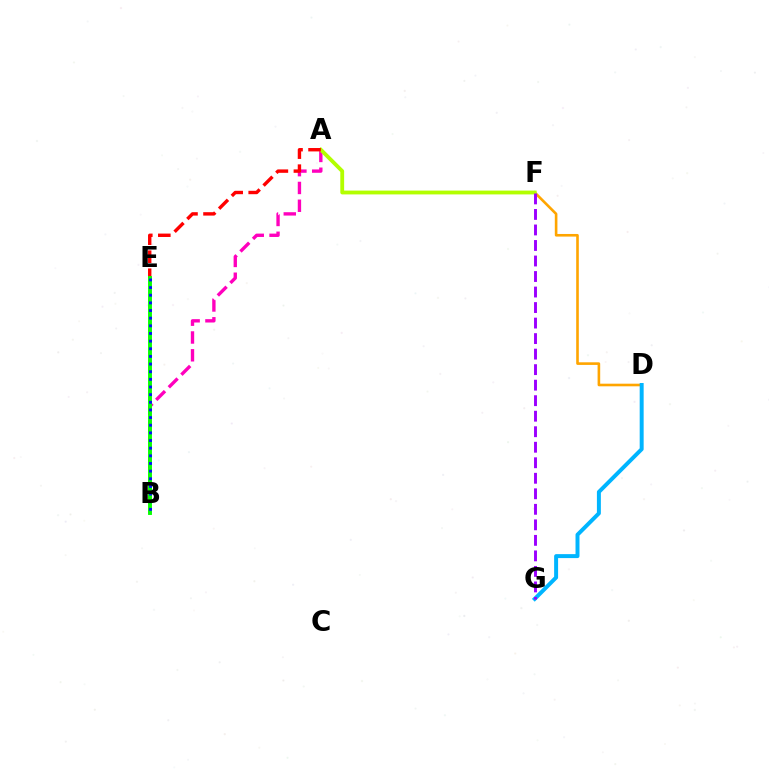{('A', 'B'): [{'color': '#ff00bd', 'line_style': 'dashed', 'thickness': 2.42}], ('D', 'F'): [{'color': '#ffa500', 'line_style': 'solid', 'thickness': 1.88}], ('B', 'E'): [{'color': '#00ff9d', 'line_style': 'solid', 'thickness': 1.78}, {'color': '#08ff00', 'line_style': 'solid', 'thickness': 2.79}, {'color': '#0010ff', 'line_style': 'dotted', 'thickness': 2.08}], ('A', 'F'): [{'color': '#b3ff00', 'line_style': 'solid', 'thickness': 2.76}], ('A', 'E'): [{'color': '#ff0000', 'line_style': 'dashed', 'thickness': 2.45}], ('D', 'G'): [{'color': '#00b5ff', 'line_style': 'solid', 'thickness': 2.86}], ('F', 'G'): [{'color': '#9b00ff', 'line_style': 'dashed', 'thickness': 2.11}]}